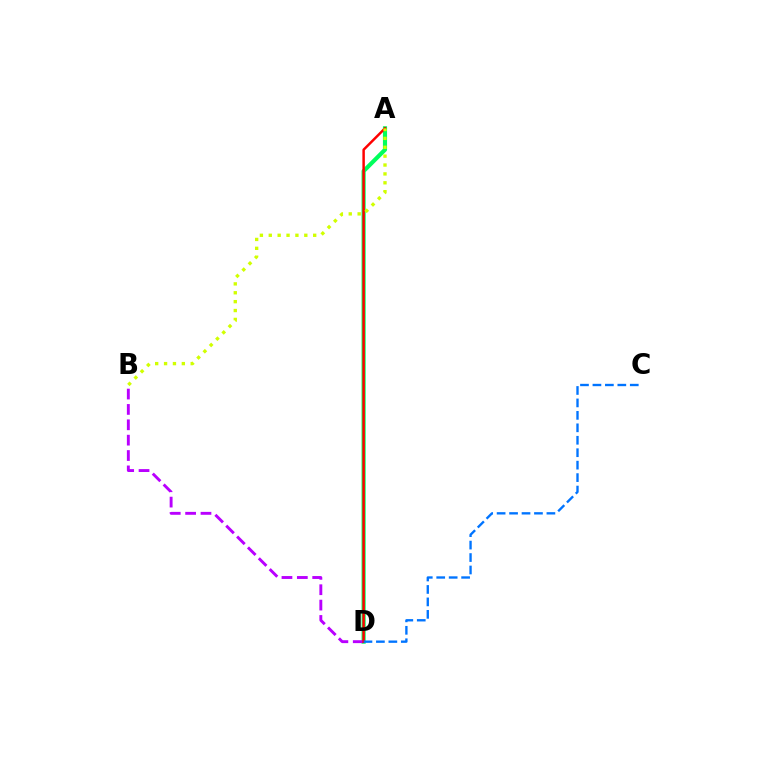{('A', 'D'): [{'color': '#00ff5c', 'line_style': 'solid', 'thickness': 2.98}, {'color': '#ff0000', 'line_style': 'solid', 'thickness': 1.78}], ('B', 'D'): [{'color': '#b900ff', 'line_style': 'dashed', 'thickness': 2.09}], ('A', 'B'): [{'color': '#d1ff00', 'line_style': 'dotted', 'thickness': 2.41}], ('C', 'D'): [{'color': '#0074ff', 'line_style': 'dashed', 'thickness': 1.69}]}